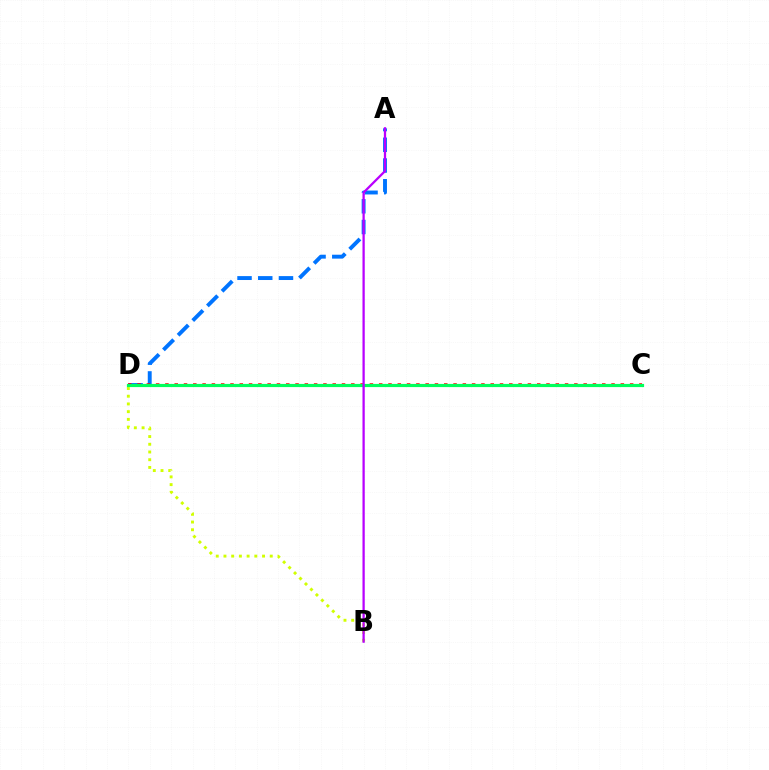{('A', 'D'): [{'color': '#0074ff', 'line_style': 'dashed', 'thickness': 2.82}], ('C', 'D'): [{'color': '#ff0000', 'line_style': 'dotted', 'thickness': 2.53}, {'color': '#00ff5c', 'line_style': 'solid', 'thickness': 2.29}], ('B', 'D'): [{'color': '#d1ff00', 'line_style': 'dotted', 'thickness': 2.1}], ('A', 'B'): [{'color': '#b900ff', 'line_style': 'solid', 'thickness': 1.64}]}